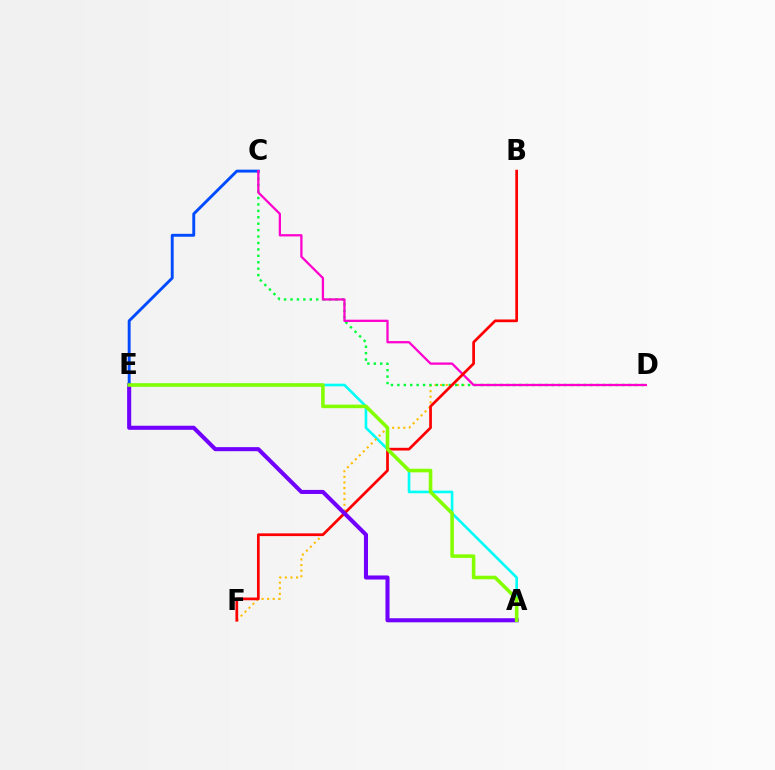{('A', 'E'): [{'color': '#00fff6', 'line_style': 'solid', 'thickness': 1.89}, {'color': '#7200ff', 'line_style': 'solid', 'thickness': 2.93}, {'color': '#84ff00', 'line_style': 'solid', 'thickness': 2.58}], ('D', 'F'): [{'color': '#ffbd00', 'line_style': 'dotted', 'thickness': 1.52}], ('C', 'D'): [{'color': '#00ff39', 'line_style': 'dotted', 'thickness': 1.75}, {'color': '#ff00cf', 'line_style': 'solid', 'thickness': 1.64}], ('C', 'E'): [{'color': '#004bff', 'line_style': 'solid', 'thickness': 2.09}], ('B', 'F'): [{'color': '#ff0000', 'line_style': 'solid', 'thickness': 1.96}]}